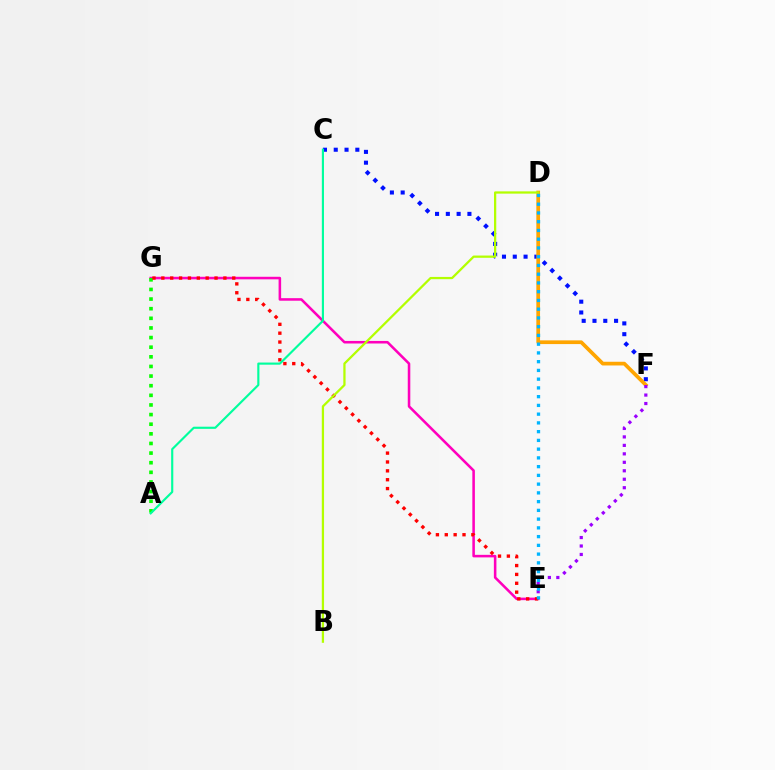{('C', 'F'): [{'color': '#0010ff', 'line_style': 'dotted', 'thickness': 2.93}], ('E', 'G'): [{'color': '#ff00bd', 'line_style': 'solid', 'thickness': 1.84}, {'color': '#ff0000', 'line_style': 'dotted', 'thickness': 2.41}], ('D', 'F'): [{'color': '#ffa500', 'line_style': 'solid', 'thickness': 2.67}], ('E', 'F'): [{'color': '#9b00ff', 'line_style': 'dotted', 'thickness': 2.3}], ('A', 'G'): [{'color': '#08ff00', 'line_style': 'dotted', 'thickness': 2.62}], ('A', 'C'): [{'color': '#00ff9d', 'line_style': 'solid', 'thickness': 1.54}], ('B', 'D'): [{'color': '#b3ff00', 'line_style': 'solid', 'thickness': 1.63}], ('D', 'E'): [{'color': '#00b5ff', 'line_style': 'dotted', 'thickness': 2.38}]}